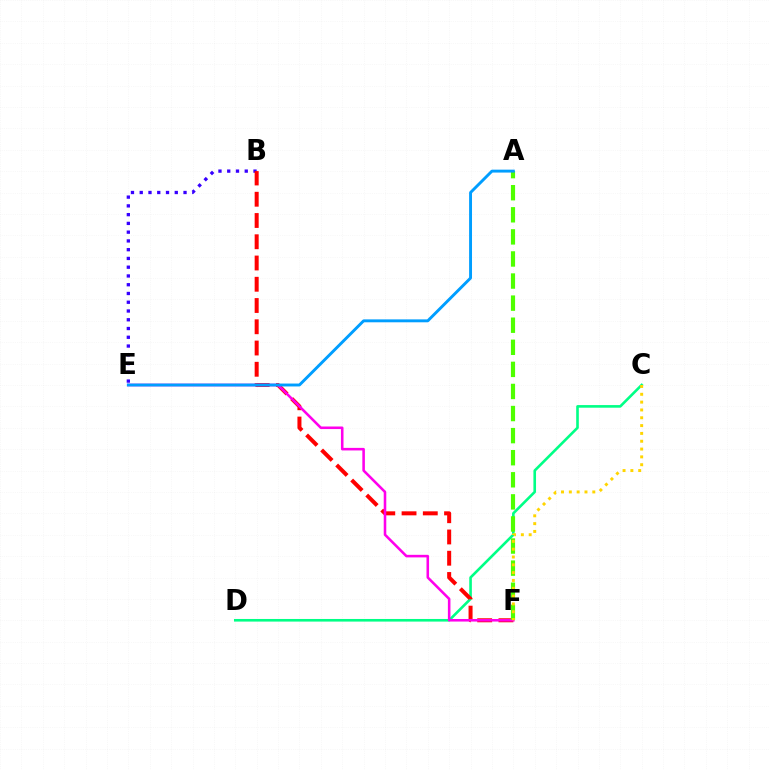{('C', 'D'): [{'color': '#00ff86', 'line_style': 'solid', 'thickness': 1.89}], ('B', 'E'): [{'color': '#3700ff', 'line_style': 'dotted', 'thickness': 2.38}], ('B', 'F'): [{'color': '#ff0000', 'line_style': 'dashed', 'thickness': 2.89}], ('E', 'F'): [{'color': '#ff00ed', 'line_style': 'solid', 'thickness': 1.85}], ('A', 'F'): [{'color': '#4fff00', 'line_style': 'dashed', 'thickness': 3.0}], ('C', 'F'): [{'color': '#ffd500', 'line_style': 'dotted', 'thickness': 2.13}], ('A', 'E'): [{'color': '#009eff', 'line_style': 'solid', 'thickness': 2.1}]}